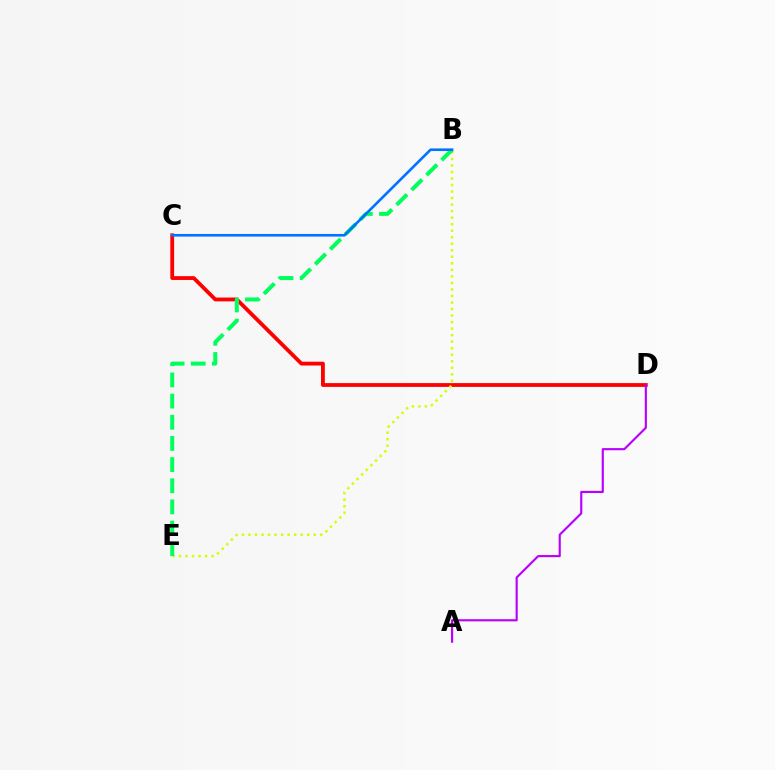{('C', 'D'): [{'color': '#ff0000', 'line_style': 'solid', 'thickness': 2.74}], ('B', 'E'): [{'color': '#d1ff00', 'line_style': 'dotted', 'thickness': 1.77}, {'color': '#00ff5c', 'line_style': 'dashed', 'thickness': 2.88}], ('B', 'C'): [{'color': '#0074ff', 'line_style': 'solid', 'thickness': 1.89}], ('A', 'D'): [{'color': '#b900ff', 'line_style': 'solid', 'thickness': 1.55}]}